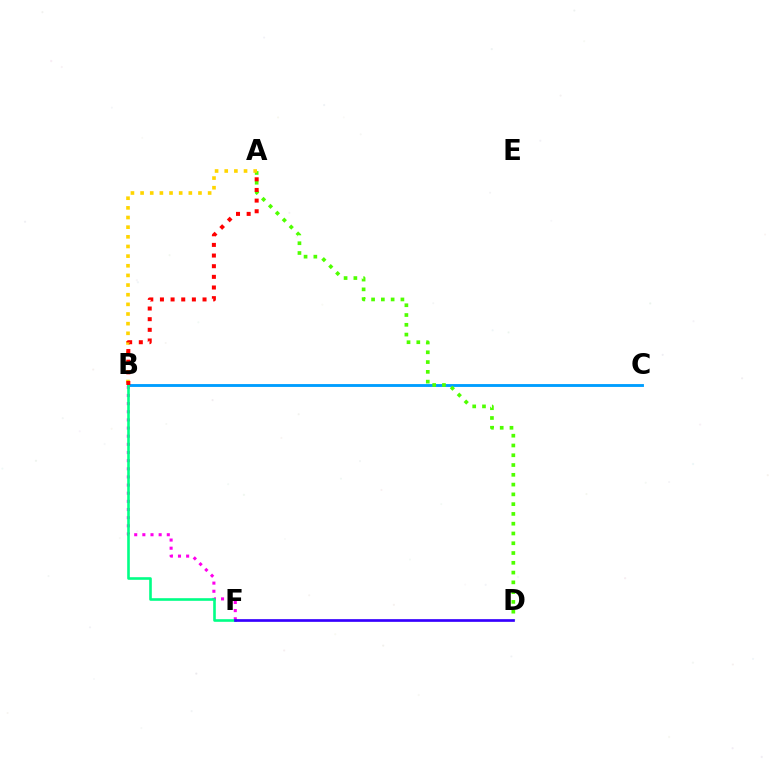{('B', 'C'): [{'color': '#009eff', 'line_style': 'solid', 'thickness': 2.06}], ('B', 'F'): [{'color': '#ff00ed', 'line_style': 'dotted', 'thickness': 2.21}, {'color': '#00ff86', 'line_style': 'solid', 'thickness': 1.89}], ('A', 'D'): [{'color': '#4fff00', 'line_style': 'dotted', 'thickness': 2.66}], ('A', 'B'): [{'color': '#ffd500', 'line_style': 'dotted', 'thickness': 2.62}, {'color': '#ff0000', 'line_style': 'dotted', 'thickness': 2.89}], ('D', 'F'): [{'color': '#3700ff', 'line_style': 'solid', 'thickness': 1.94}]}